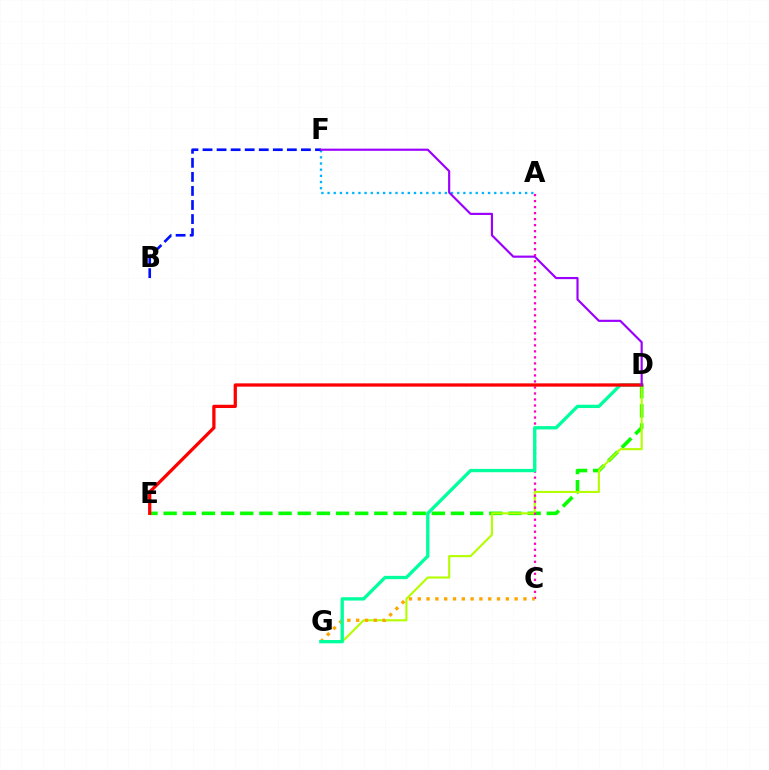{('D', 'E'): [{'color': '#08ff00', 'line_style': 'dashed', 'thickness': 2.6}, {'color': '#ff0000', 'line_style': 'solid', 'thickness': 2.35}], ('D', 'G'): [{'color': '#b3ff00', 'line_style': 'solid', 'thickness': 1.52}, {'color': '#00ff9d', 'line_style': 'solid', 'thickness': 2.39}], ('A', 'C'): [{'color': '#ff00bd', 'line_style': 'dotted', 'thickness': 1.63}], ('C', 'G'): [{'color': '#ffa500', 'line_style': 'dotted', 'thickness': 2.39}], ('A', 'F'): [{'color': '#00b5ff', 'line_style': 'dotted', 'thickness': 1.68}], ('B', 'F'): [{'color': '#0010ff', 'line_style': 'dashed', 'thickness': 1.91}], ('D', 'F'): [{'color': '#9b00ff', 'line_style': 'solid', 'thickness': 1.55}]}